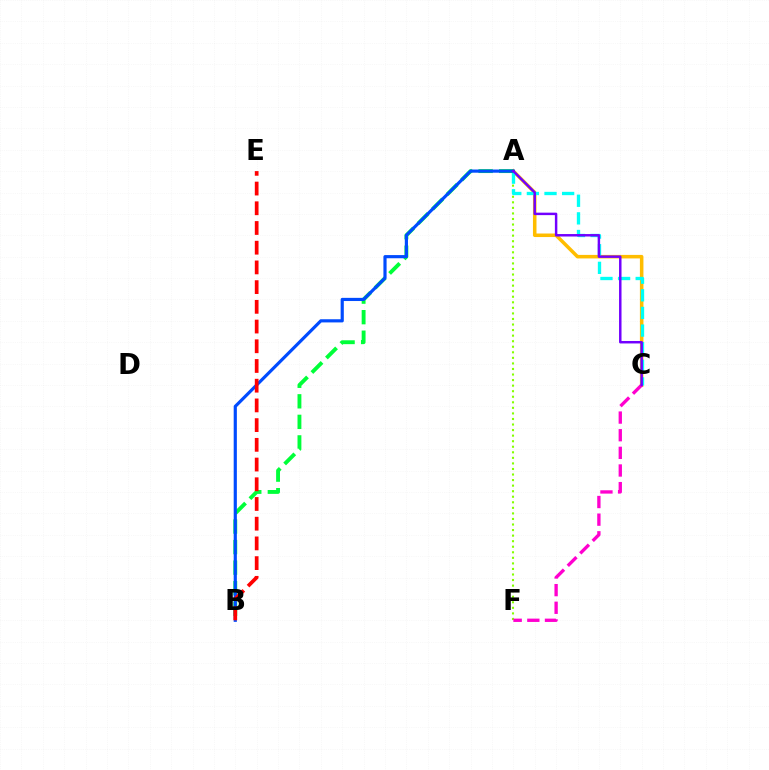{('A', 'C'): [{'color': '#ffbd00', 'line_style': 'solid', 'thickness': 2.54}, {'color': '#00fff6', 'line_style': 'dashed', 'thickness': 2.39}, {'color': '#7200ff', 'line_style': 'solid', 'thickness': 1.78}], ('A', 'F'): [{'color': '#84ff00', 'line_style': 'dotted', 'thickness': 1.51}], ('A', 'B'): [{'color': '#00ff39', 'line_style': 'dashed', 'thickness': 2.79}, {'color': '#004bff', 'line_style': 'solid', 'thickness': 2.28}], ('C', 'F'): [{'color': '#ff00cf', 'line_style': 'dashed', 'thickness': 2.4}], ('B', 'E'): [{'color': '#ff0000', 'line_style': 'dashed', 'thickness': 2.68}]}